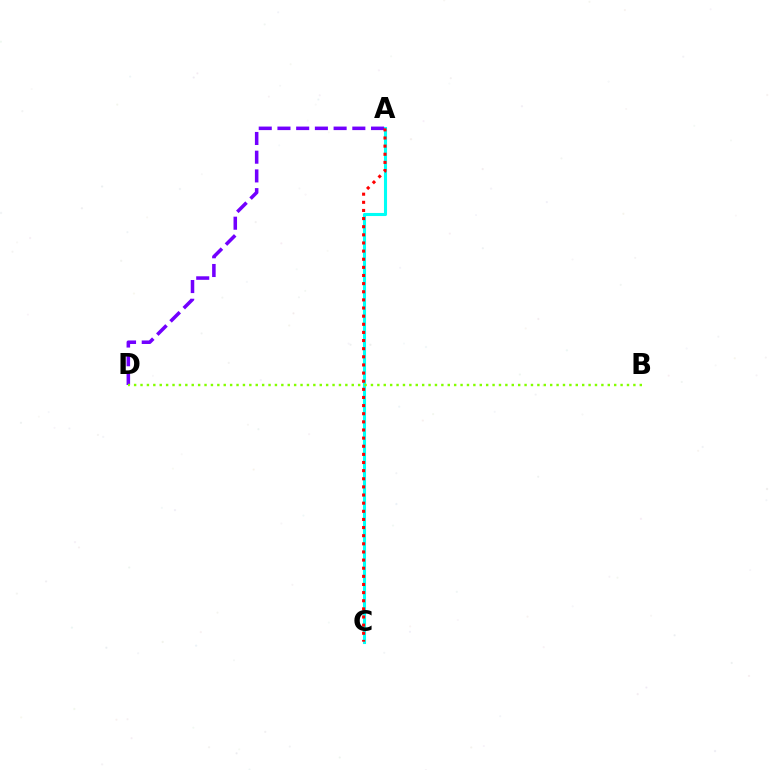{('A', 'C'): [{'color': '#00fff6', 'line_style': 'solid', 'thickness': 2.22}, {'color': '#ff0000', 'line_style': 'dotted', 'thickness': 2.21}], ('A', 'D'): [{'color': '#7200ff', 'line_style': 'dashed', 'thickness': 2.54}], ('B', 'D'): [{'color': '#84ff00', 'line_style': 'dotted', 'thickness': 1.74}]}